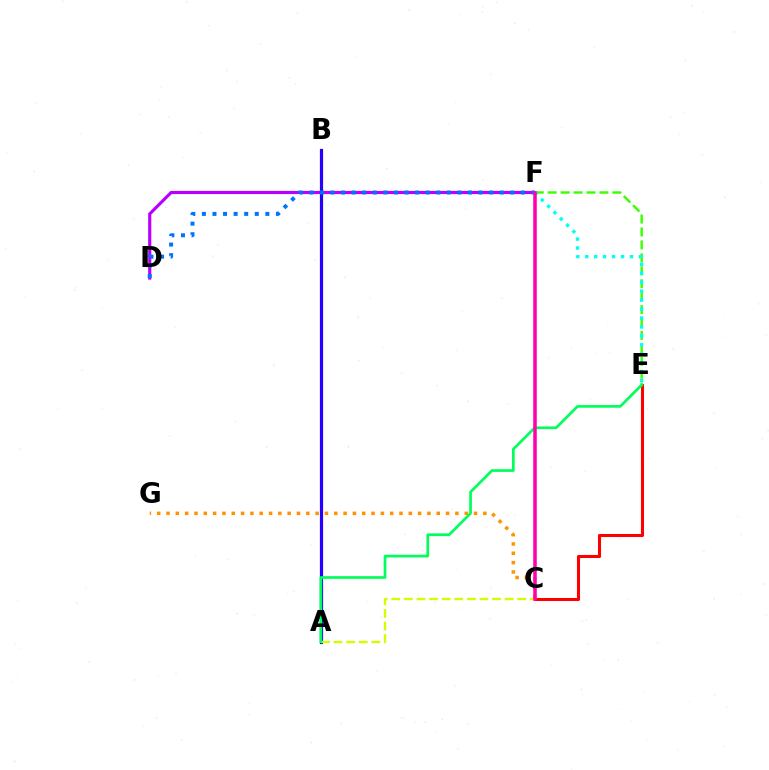{('D', 'F'): [{'color': '#b900ff', 'line_style': 'solid', 'thickness': 2.27}, {'color': '#0074ff', 'line_style': 'dotted', 'thickness': 2.87}], ('A', 'B'): [{'color': '#2500ff', 'line_style': 'solid', 'thickness': 2.3}], ('C', 'E'): [{'color': '#ff0000', 'line_style': 'solid', 'thickness': 2.2}], ('C', 'G'): [{'color': '#ff9400', 'line_style': 'dotted', 'thickness': 2.53}], ('A', 'C'): [{'color': '#d1ff00', 'line_style': 'dashed', 'thickness': 1.71}], ('E', 'F'): [{'color': '#3dff00', 'line_style': 'dashed', 'thickness': 1.76}, {'color': '#00fff6', 'line_style': 'dotted', 'thickness': 2.43}], ('A', 'E'): [{'color': '#00ff5c', 'line_style': 'solid', 'thickness': 1.94}], ('C', 'F'): [{'color': '#ff00ac', 'line_style': 'solid', 'thickness': 2.54}]}